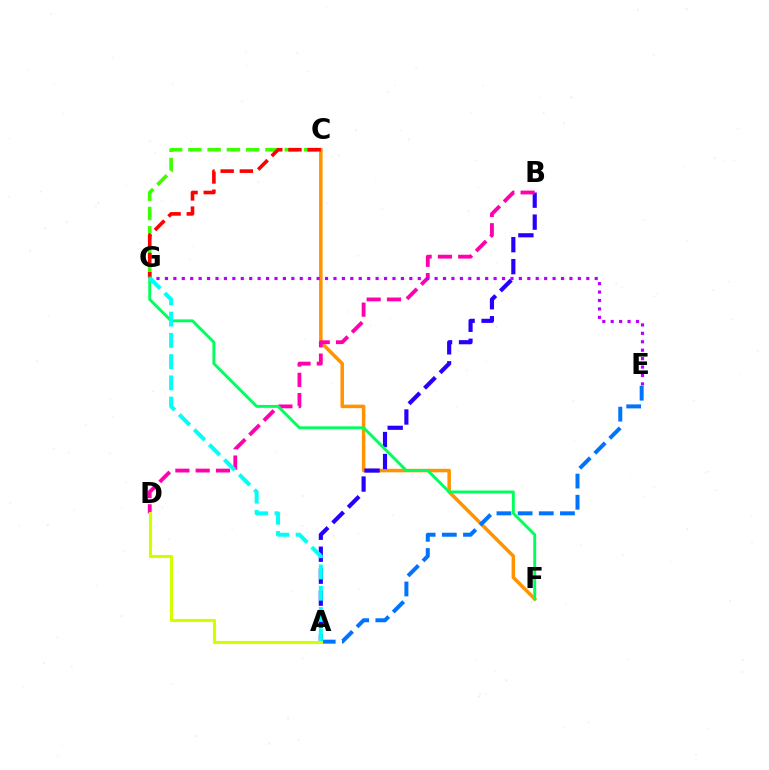{('C', 'F'): [{'color': '#ff9400', 'line_style': 'solid', 'thickness': 2.53}], ('C', 'G'): [{'color': '#3dff00', 'line_style': 'dashed', 'thickness': 2.62}, {'color': '#ff0000', 'line_style': 'dashed', 'thickness': 2.6}], ('A', 'B'): [{'color': '#2500ff', 'line_style': 'dashed', 'thickness': 2.98}], ('A', 'E'): [{'color': '#0074ff', 'line_style': 'dashed', 'thickness': 2.87}], ('B', 'D'): [{'color': '#ff00ac', 'line_style': 'dashed', 'thickness': 2.76}], ('F', 'G'): [{'color': '#00ff5c', 'line_style': 'solid', 'thickness': 2.09}], ('E', 'G'): [{'color': '#b900ff', 'line_style': 'dotted', 'thickness': 2.29}], ('A', 'G'): [{'color': '#00fff6', 'line_style': 'dashed', 'thickness': 2.89}], ('A', 'D'): [{'color': '#d1ff00', 'line_style': 'solid', 'thickness': 2.27}]}